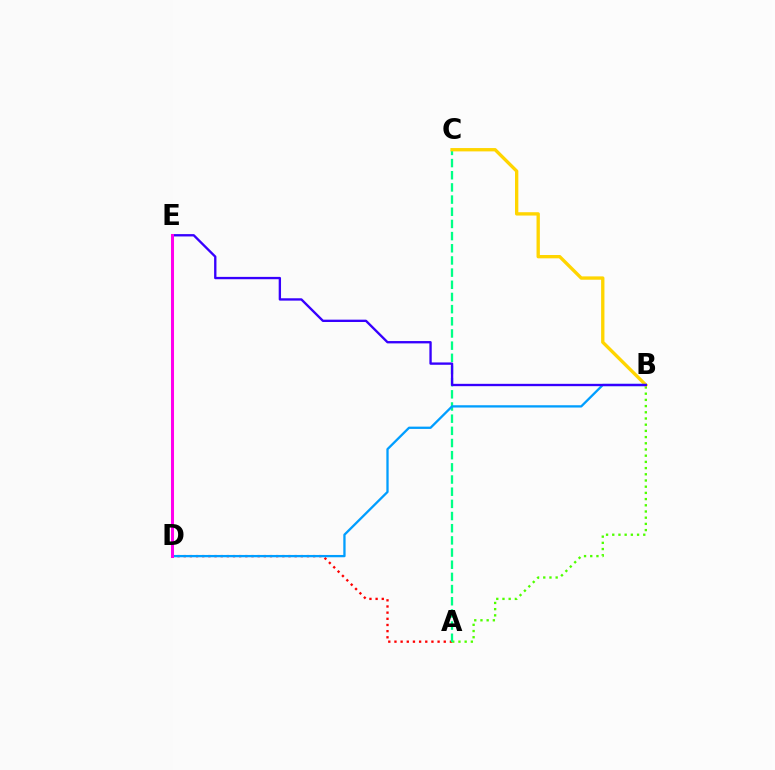{('A', 'B'): [{'color': '#4fff00', 'line_style': 'dotted', 'thickness': 1.68}], ('A', 'D'): [{'color': '#ff0000', 'line_style': 'dotted', 'thickness': 1.67}], ('A', 'C'): [{'color': '#00ff86', 'line_style': 'dashed', 'thickness': 1.65}], ('B', 'C'): [{'color': '#ffd500', 'line_style': 'solid', 'thickness': 2.4}], ('B', 'D'): [{'color': '#009eff', 'line_style': 'solid', 'thickness': 1.65}], ('B', 'E'): [{'color': '#3700ff', 'line_style': 'solid', 'thickness': 1.69}], ('D', 'E'): [{'color': '#ff00ed', 'line_style': 'solid', 'thickness': 2.18}]}